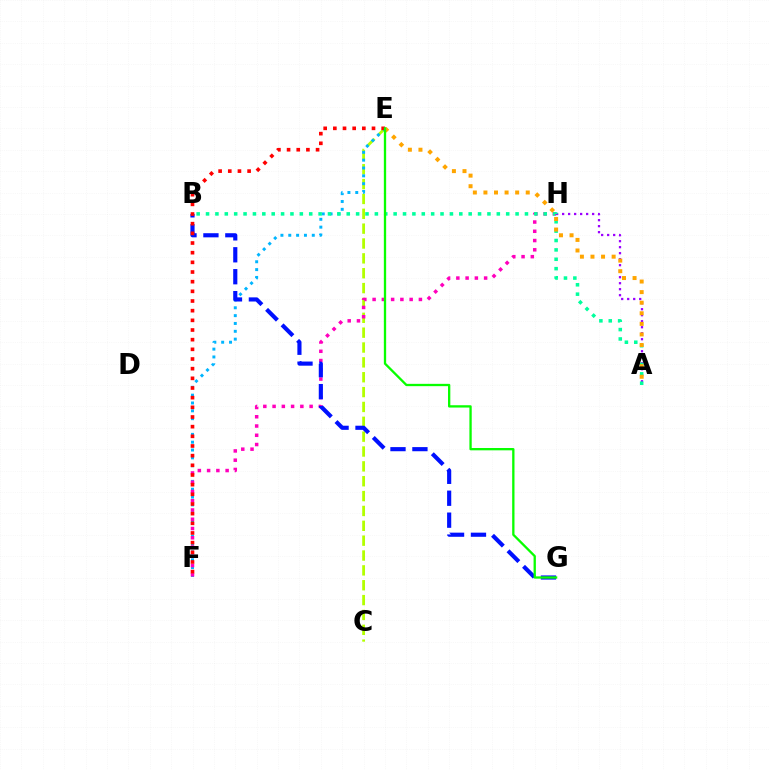{('C', 'E'): [{'color': '#b3ff00', 'line_style': 'dashed', 'thickness': 2.02}], ('E', 'F'): [{'color': '#00b5ff', 'line_style': 'dotted', 'thickness': 2.13}, {'color': '#ff0000', 'line_style': 'dotted', 'thickness': 2.63}], ('F', 'H'): [{'color': '#ff00bd', 'line_style': 'dotted', 'thickness': 2.52}], ('A', 'H'): [{'color': '#9b00ff', 'line_style': 'dotted', 'thickness': 1.63}], ('A', 'B'): [{'color': '#00ff9d', 'line_style': 'dotted', 'thickness': 2.55}], ('B', 'G'): [{'color': '#0010ff', 'line_style': 'dashed', 'thickness': 2.98}], ('A', 'E'): [{'color': '#ffa500', 'line_style': 'dotted', 'thickness': 2.87}], ('E', 'G'): [{'color': '#08ff00', 'line_style': 'solid', 'thickness': 1.67}]}